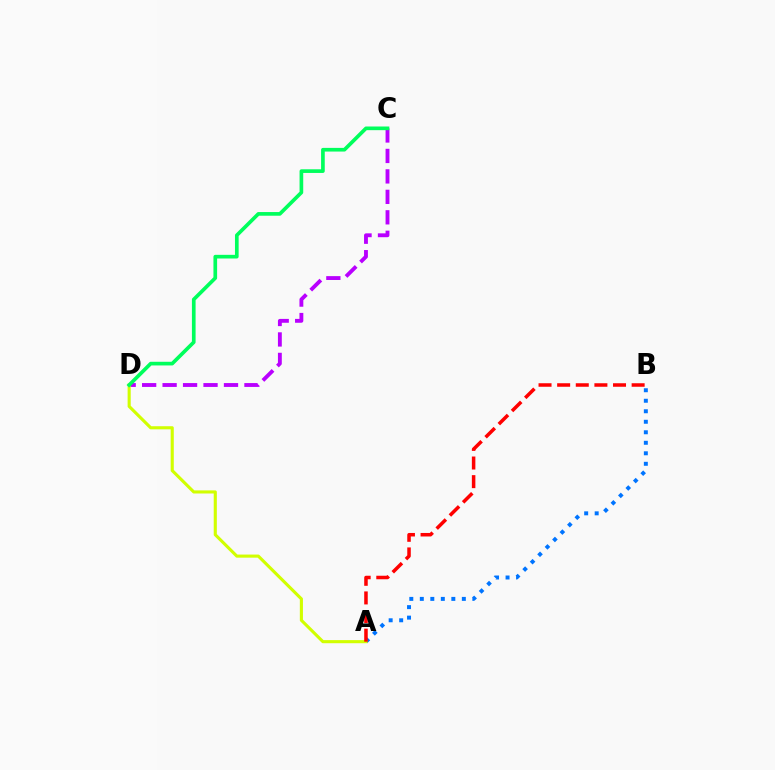{('C', 'D'): [{'color': '#b900ff', 'line_style': 'dashed', 'thickness': 2.78}, {'color': '#00ff5c', 'line_style': 'solid', 'thickness': 2.64}], ('A', 'B'): [{'color': '#0074ff', 'line_style': 'dotted', 'thickness': 2.85}, {'color': '#ff0000', 'line_style': 'dashed', 'thickness': 2.53}], ('A', 'D'): [{'color': '#d1ff00', 'line_style': 'solid', 'thickness': 2.24}]}